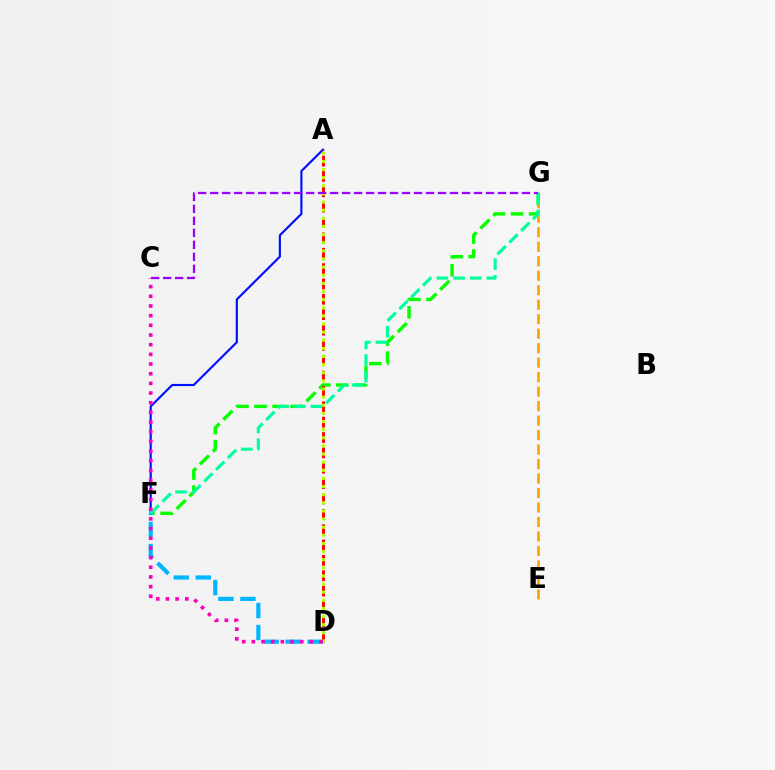{('A', 'F'): [{'color': '#0010ff', 'line_style': 'solid', 'thickness': 1.55}], ('F', 'G'): [{'color': '#08ff00', 'line_style': 'dashed', 'thickness': 2.46}, {'color': '#00ff9d', 'line_style': 'dashed', 'thickness': 2.26}], ('D', 'F'): [{'color': '#00b5ff', 'line_style': 'dashed', 'thickness': 2.99}], ('A', 'D'): [{'color': '#ff0000', 'line_style': 'dashed', 'thickness': 2.09}, {'color': '#b3ff00', 'line_style': 'dotted', 'thickness': 2.21}], ('E', 'G'): [{'color': '#ffa500', 'line_style': 'dashed', 'thickness': 1.97}], ('C', 'G'): [{'color': '#9b00ff', 'line_style': 'dashed', 'thickness': 1.63}], ('C', 'D'): [{'color': '#ff00bd', 'line_style': 'dotted', 'thickness': 2.63}]}